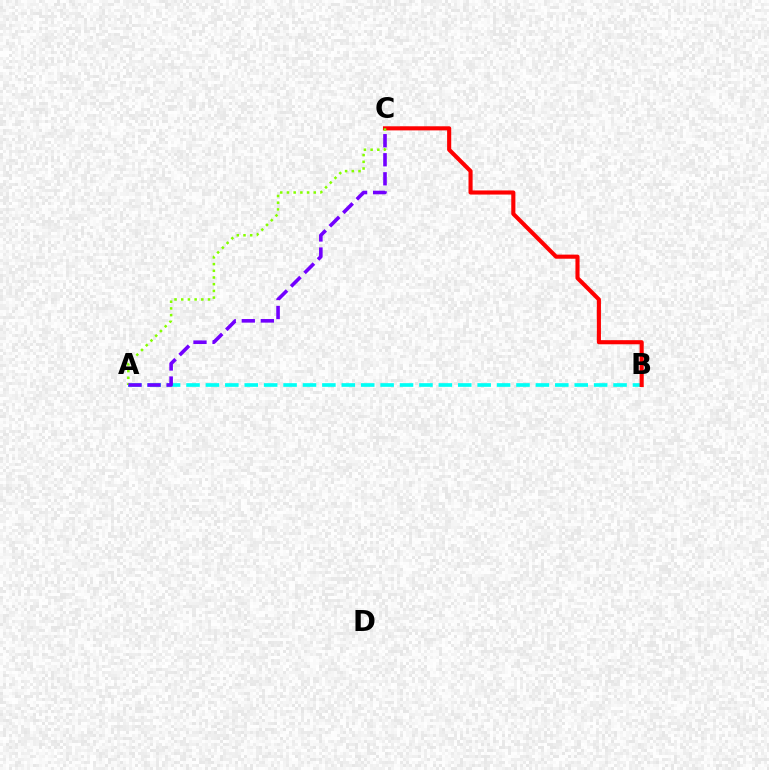{('A', 'B'): [{'color': '#00fff6', 'line_style': 'dashed', 'thickness': 2.64}], ('B', 'C'): [{'color': '#ff0000', 'line_style': 'solid', 'thickness': 2.96}], ('A', 'C'): [{'color': '#84ff00', 'line_style': 'dotted', 'thickness': 1.82}, {'color': '#7200ff', 'line_style': 'dashed', 'thickness': 2.59}]}